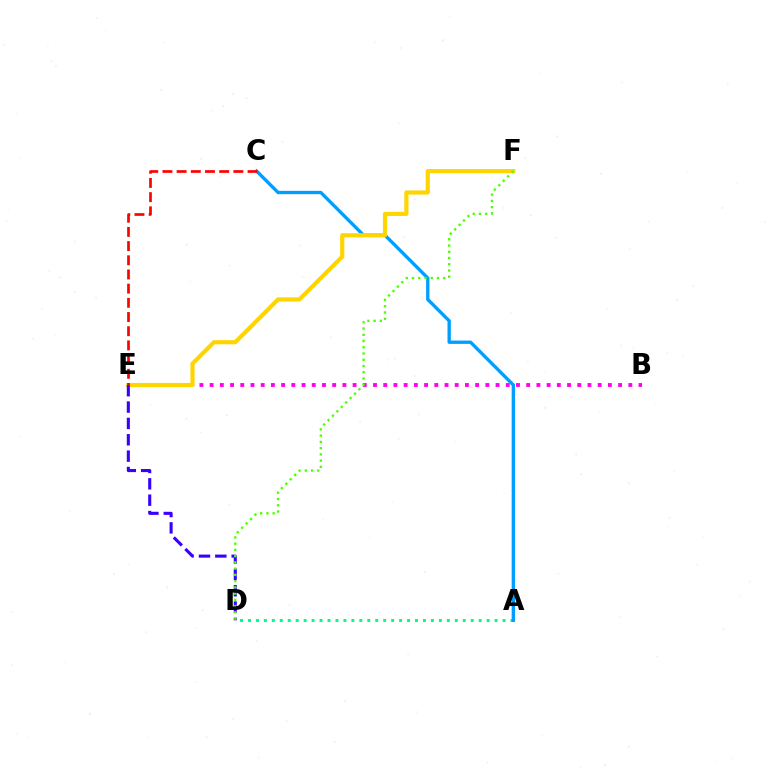{('B', 'E'): [{'color': '#ff00ed', 'line_style': 'dotted', 'thickness': 2.77}], ('A', 'D'): [{'color': '#00ff86', 'line_style': 'dotted', 'thickness': 2.16}], ('A', 'C'): [{'color': '#009eff', 'line_style': 'solid', 'thickness': 2.4}], ('E', 'F'): [{'color': '#ffd500', 'line_style': 'solid', 'thickness': 3.0}], ('D', 'E'): [{'color': '#3700ff', 'line_style': 'dashed', 'thickness': 2.22}], ('D', 'F'): [{'color': '#4fff00', 'line_style': 'dotted', 'thickness': 1.7}], ('C', 'E'): [{'color': '#ff0000', 'line_style': 'dashed', 'thickness': 1.93}]}